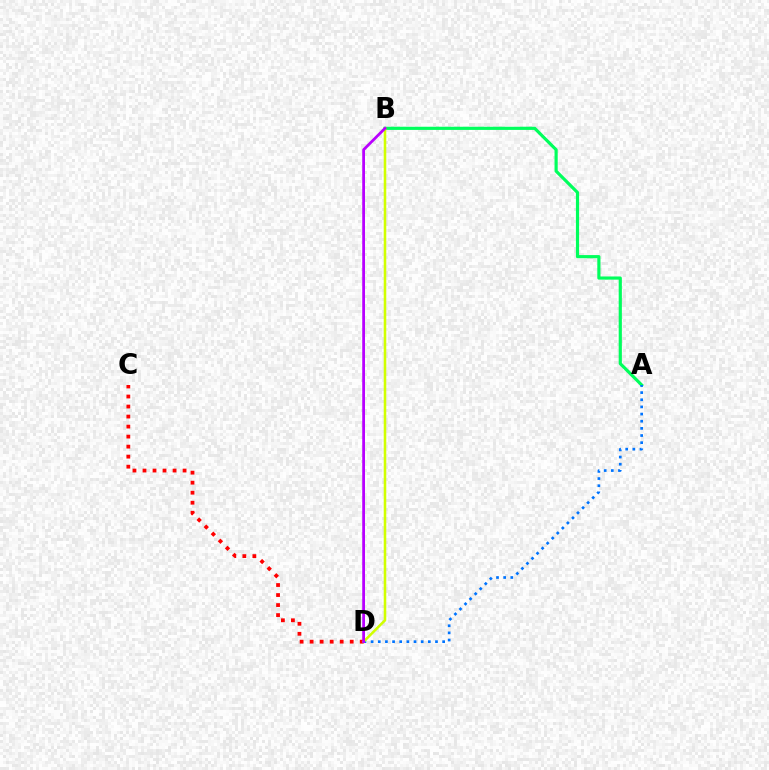{('A', 'B'): [{'color': '#00ff5c', 'line_style': 'solid', 'thickness': 2.28}], ('C', 'D'): [{'color': '#ff0000', 'line_style': 'dotted', 'thickness': 2.72}], ('A', 'D'): [{'color': '#0074ff', 'line_style': 'dotted', 'thickness': 1.94}], ('B', 'D'): [{'color': '#d1ff00', 'line_style': 'solid', 'thickness': 1.84}, {'color': '#b900ff', 'line_style': 'solid', 'thickness': 1.99}]}